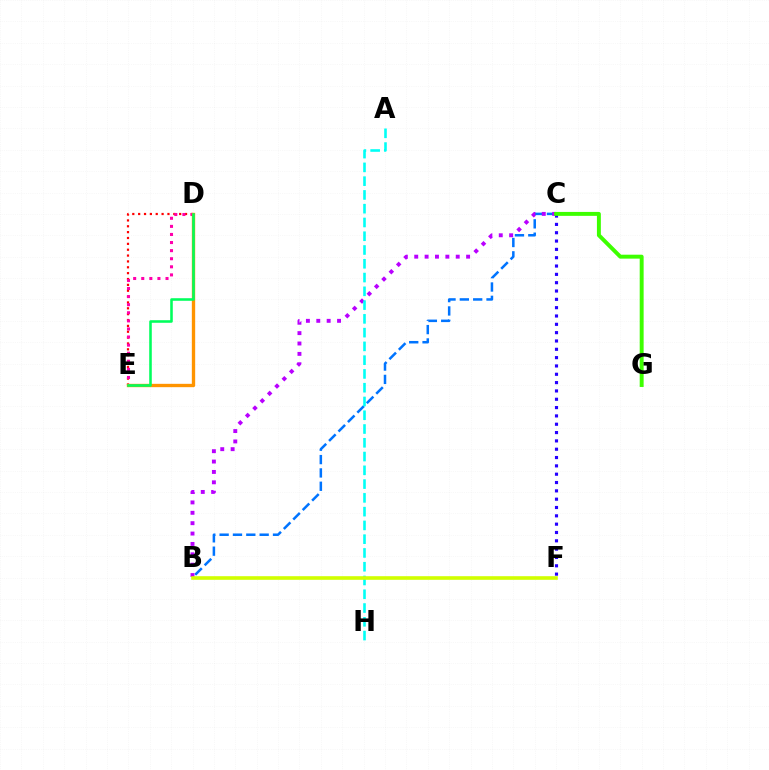{('D', 'E'): [{'color': '#ff0000', 'line_style': 'dotted', 'thickness': 1.59}, {'color': '#ff00ac', 'line_style': 'dotted', 'thickness': 2.2}, {'color': '#ff9400', 'line_style': 'solid', 'thickness': 2.41}, {'color': '#00ff5c', 'line_style': 'solid', 'thickness': 1.85}], ('B', 'C'): [{'color': '#0074ff', 'line_style': 'dashed', 'thickness': 1.81}, {'color': '#b900ff', 'line_style': 'dotted', 'thickness': 2.82}], ('C', 'F'): [{'color': '#2500ff', 'line_style': 'dotted', 'thickness': 2.26}], ('A', 'H'): [{'color': '#00fff6', 'line_style': 'dashed', 'thickness': 1.87}], ('C', 'G'): [{'color': '#3dff00', 'line_style': 'solid', 'thickness': 2.83}], ('B', 'F'): [{'color': '#d1ff00', 'line_style': 'solid', 'thickness': 2.6}]}